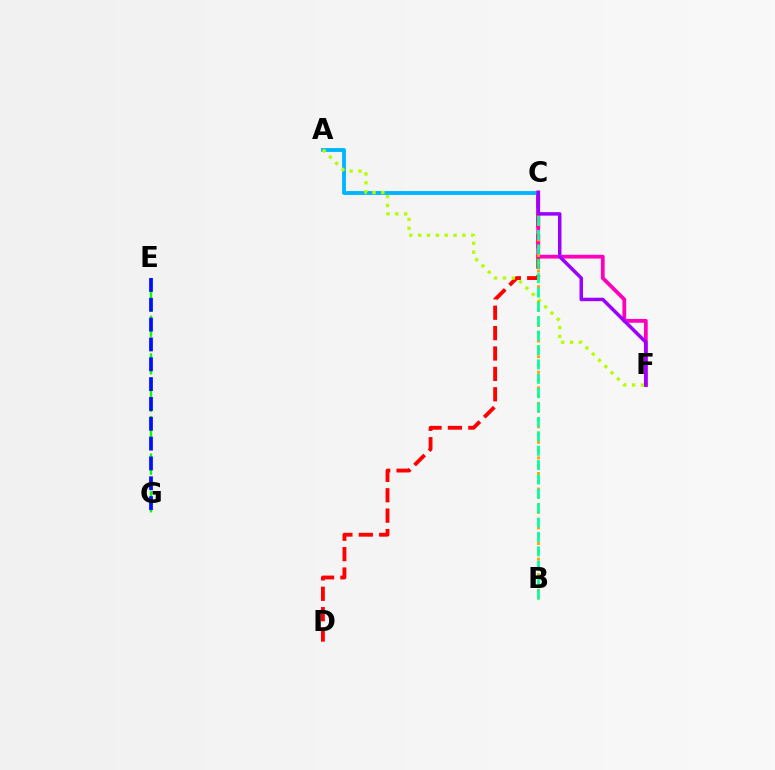{('C', 'D'): [{'color': '#ff0000', 'line_style': 'dashed', 'thickness': 2.77}], ('C', 'F'): [{'color': '#ff00bd', 'line_style': 'solid', 'thickness': 2.73}, {'color': '#9b00ff', 'line_style': 'solid', 'thickness': 2.5}], ('A', 'C'): [{'color': '#00b5ff', 'line_style': 'solid', 'thickness': 2.78}], ('A', 'F'): [{'color': '#b3ff00', 'line_style': 'dotted', 'thickness': 2.4}], ('B', 'C'): [{'color': '#ffa500', 'line_style': 'dotted', 'thickness': 2.12}, {'color': '#00ff9d', 'line_style': 'dashed', 'thickness': 1.95}], ('E', 'G'): [{'color': '#08ff00', 'line_style': 'dashed', 'thickness': 1.7}, {'color': '#0010ff', 'line_style': 'dashed', 'thickness': 2.69}]}